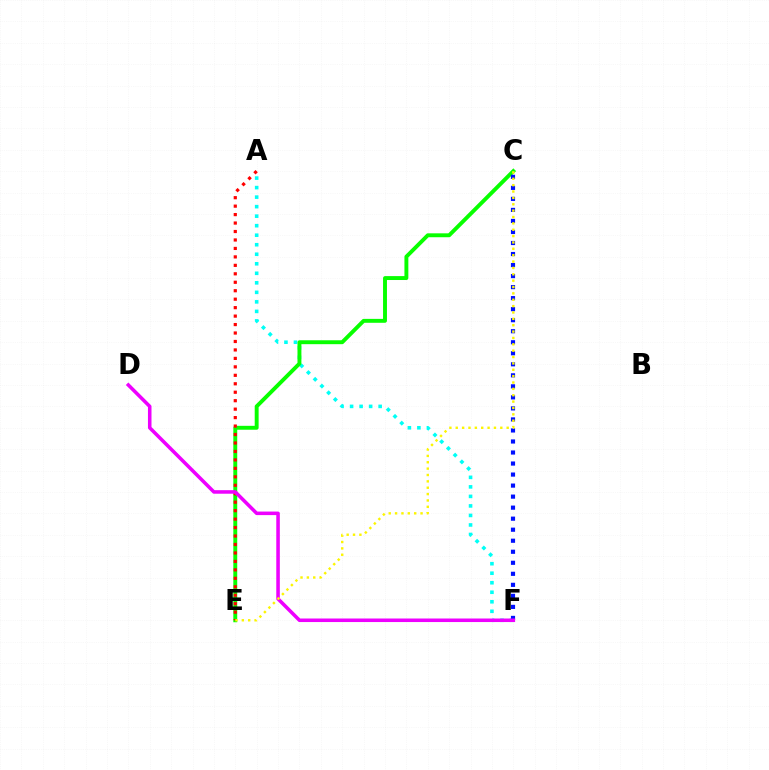{('A', 'F'): [{'color': '#00fff6', 'line_style': 'dotted', 'thickness': 2.59}], ('C', 'E'): [{'color': '#08ff00', 'line_style': 'solid', 'thickness': 2.81}, {'color': '#fcf500', 'line_style': 'dotted', 'thickness': 1.73}], ('C', 'F'): [{'color': '#0010ff', 'line_style': 'dotted', 'thickness': 3.0}], ('A', 'E'): [{'color': '#ff0000', 'line_style': 'dotted', 'thickness': 2.3}], ('D', 'F'): [{'color': '#ee00ff', 'line_style': 'solid', 'thickness': 2.55}]}